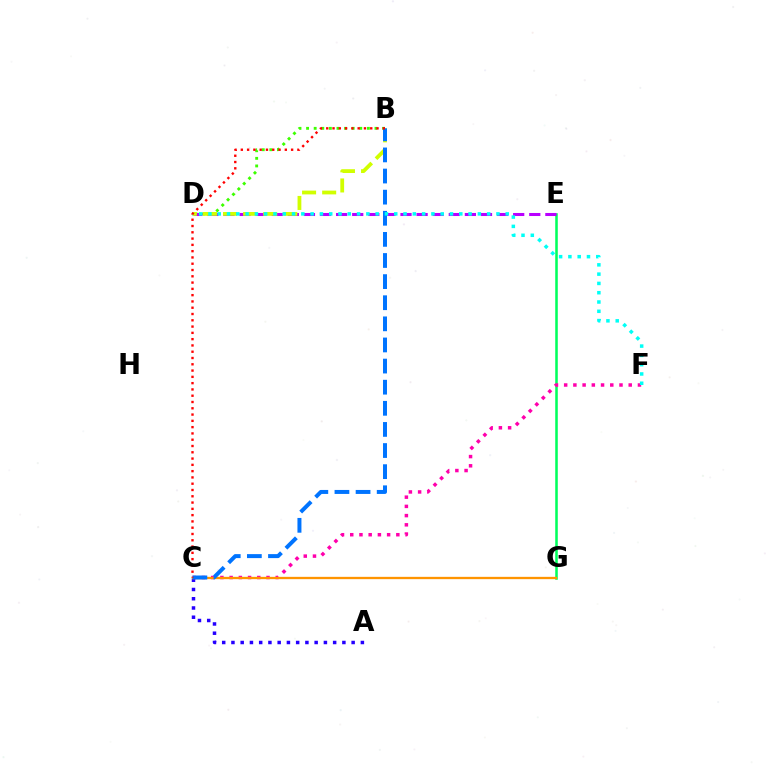{('A', 'C'): [{'color': '#2500ff', 'line_style': 'dotted', 'thickness': 2.51}], ('E', 'G'): [{'color': '#00ff5c', 'line_style': 'solid', 'thickness': 1.83}], ('B', 'D'): [{'color': '#3dff00', 'line_style': 'dotted', 'thickness': 2.06}, {'color': '#d1ff00', 'line_style': 'dashed', 'thickness': 2.73}], ('D', 'E'): [{'color': '#b900ff', 'line_style': 'dashed', 'thickness': 2.19}], ('C', 'F'): [{'color': '#ff00ac', 'line_style': 'dotted', 'thickness': 2.51}], ('C', 'G'): [{'color': '#ff9400', 'line_style': 'solid', 'thickness': 1.66}], ('B', 'C'): [{'color': '#0074ff', 'line_style': 'dashed', 'thickness': 2.87}, {'color': '#ff0000', 'line_style': 'dotted', 'thickness': 1.71}], ('D', 'F'): [{'color': '#00fff6', 'line_style': 'dotted', 'thickness': 2.52}]}